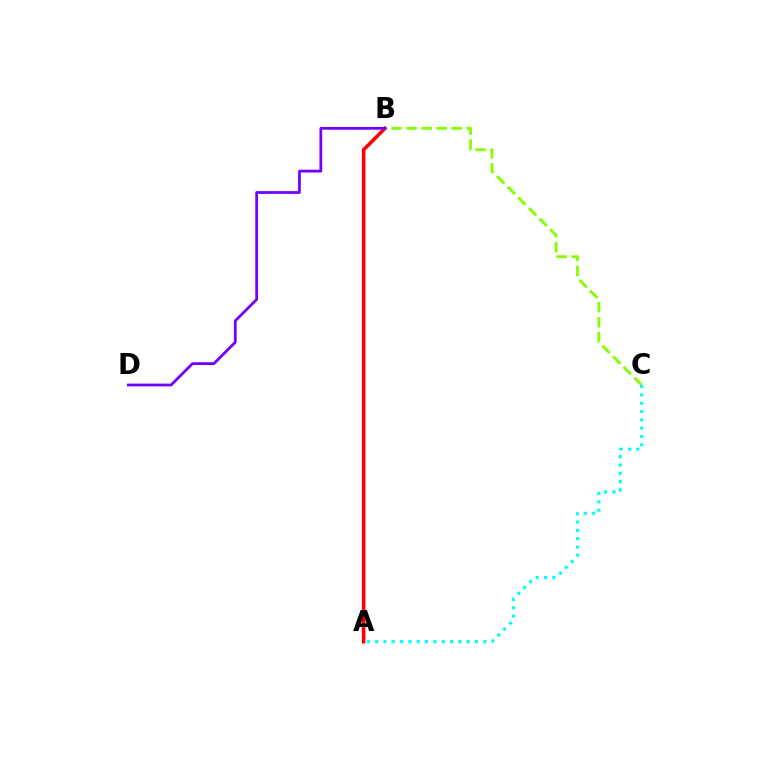{('A', 'B'): [{'color': '#ff0000', 'line_style': 'solid', 'thickness': 2.56}], ('B', 'C'): [{'color': '#84ff00', 'line_style': 'dashed', 'thickness': 2.04}], ('B', 'D'): [{'color': '#7200ff', 'line_style': 'solid', 'thickness': 2.0}], ('A', 'C'): [{'color': '#00fff6', 'line_style': 'dotted', 'thickness': 2.26}]}